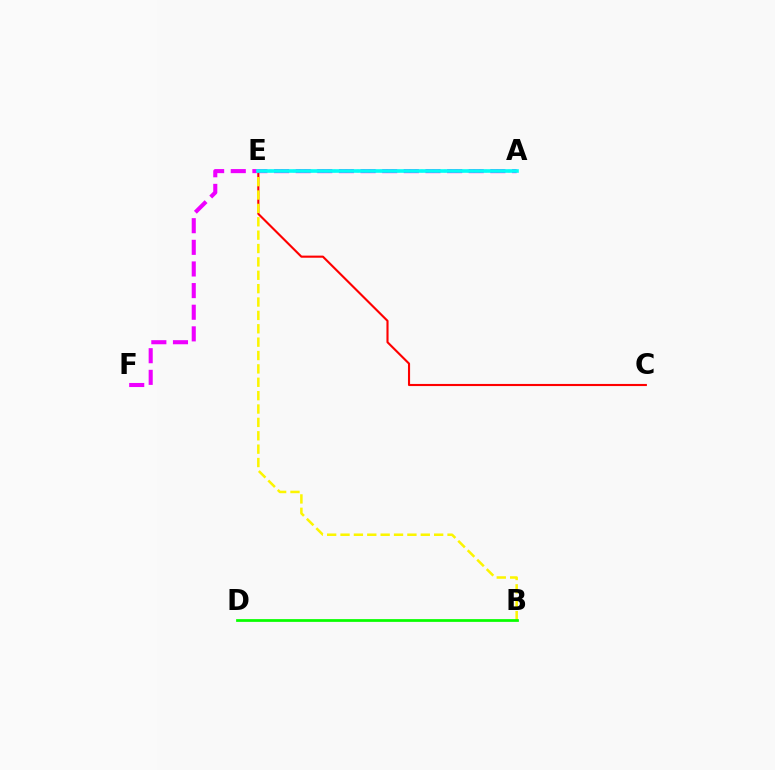{('C', 'E'): [{'color': '#ff0000', 'line_style': 'solid', 'thickness': 1.52}], ('B', 'E'): [{'color': '#fcf500', 'line_style': 'dashed', 'thickness': 1.82}], ('A', 'F'): [{'color': '#ee00ff', 'line_style': 'dashed', 'thickness': 2.94}], ('B', 'D'): [{'color': '#08ff00', 'line_style': 'solid', 'thickness': 1.98}], ('A', 'E'): [{'color': '#0010ff', 'line_style': 'dotted', 'thickness': 1.58}, {'color': '#00fff6', 'line_style': 'solid', 'thickness': 2.61}]}